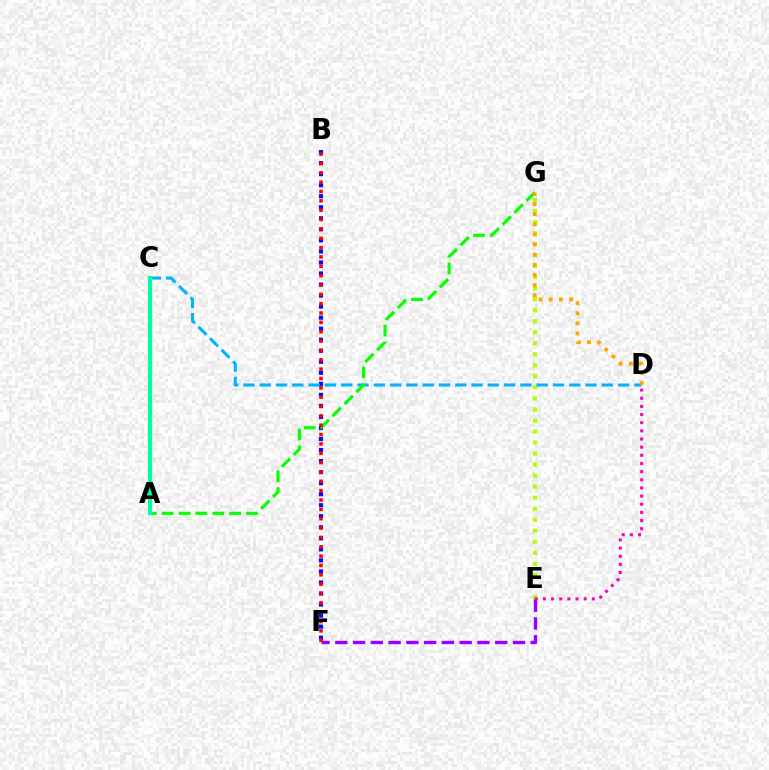{('E', 'F'): [{'color': '#9b00ff', 'line_style': 'dashed', 'thickness': 2.41}], ('E', 'G'): [{'color': '#b3ff00', 'line_style': 'dotted', 'thickness': 3.0}], ('B', 'F'): [{'color': '#0010ff', 'line_style': 'dotted', 'thickness': 3.0}, {'color': '#ff0000', 'line_style': 'dotted', 'thickness': 2.54}], ('C', 'D'): [{'color': '#00b5ff', 'line_style': 'dashed', 'thickness': 2.21}], ('A', 'G'): [{'color': '#08ff00', 'line_style': 'dashed', 'thickness': 2.29}], ('D', 'E'): [{'color': '#ff00bd', 'line_style': 'dotted', 'thickness': 2.22}], ('D', 'G'): [{'color': '#ffa500', 'line_style': 'dotted', 'thickness': 2.75}], ('A', 'C'): [{'color': '#00ff9d', 'line_style': 'solid', 'thickness': 2.99}]}